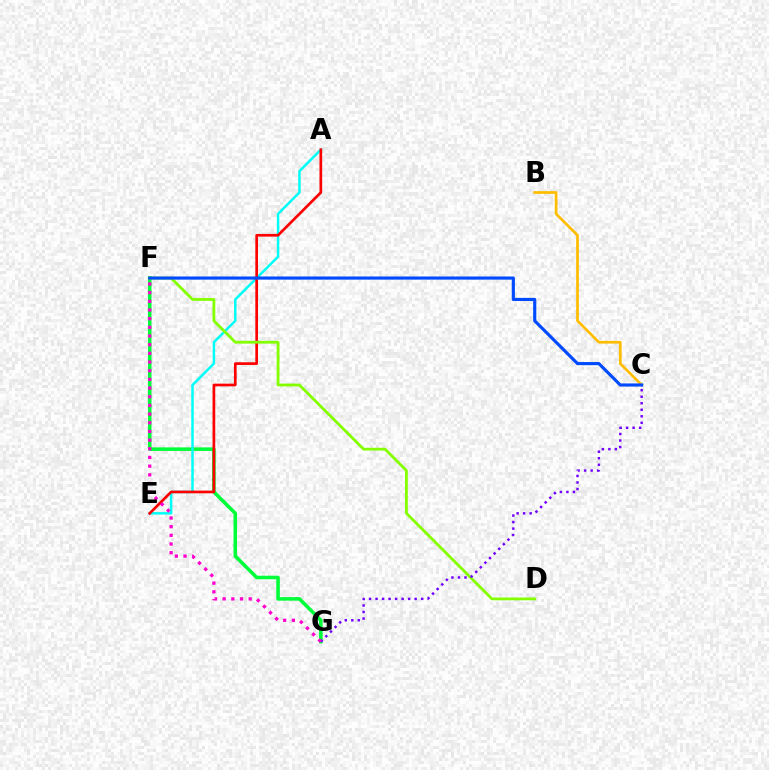{('F', 'G'): [{'color': '#00ff39', 'line_style': 'solid', 'thickness': 2.57}, {'color': '#ff00cf', 'line_style': 'dotted', 'thickness': 2.36}], ('A', 'E'): [{'color': '#00fff6', 'line_style': 'solid', 'thickness': 1.79}, {'color': '#ff0000', 'line_style': 'solid', 'thickness': 1.94}], ('B', 'C'): [{'color': '#ffbd00', 'line_style': 'solid', 'thickness': 1.94}], ('D', 'F'): [{'color': '#84ff00', 'line_style': 'solid', 'thickness': 2.01}], ('C', 'G'): [{'color': '#7200ff', 'line_style': 'dotted', 'thickness': 1.77}], ('C', 'F'): [{'color': '#004bff', 'line_style': 'solid', 'thickness': 2.26}]}